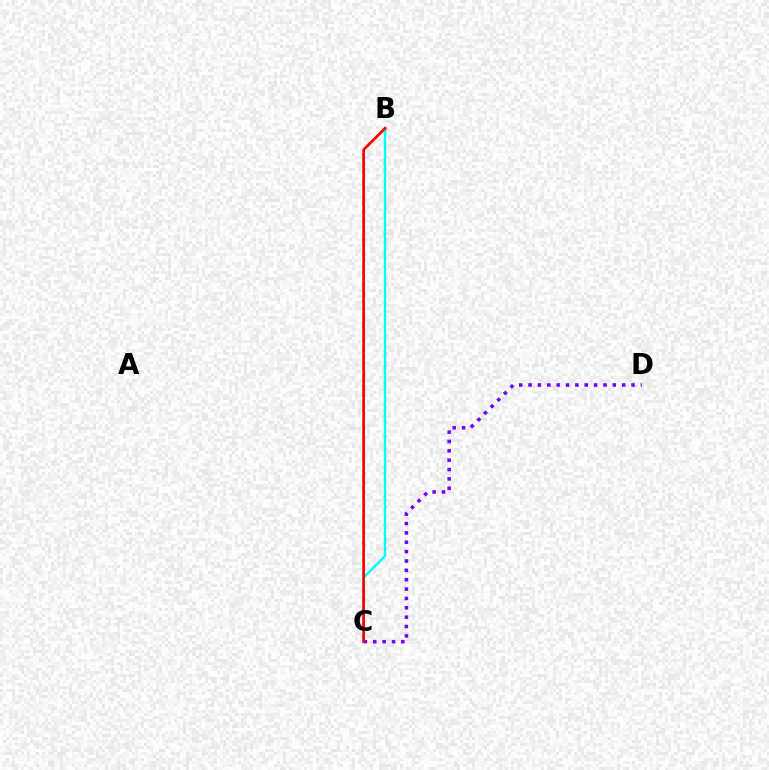{('B', 'C'): [{'color': '#00fff6', 'line_style': 'solid', 'thickness': 1.73}, {'color': '#84ff00', 'line_style': 'dotted', 'thickness': 1.53}, {'color': '#ff0000', 'line_style': 'solid', 'thickness': 1.96}], ('C', 'D'): [{'color': '#7200ff', 'line_style': 'dotted', 'thickness': 2.54}]}